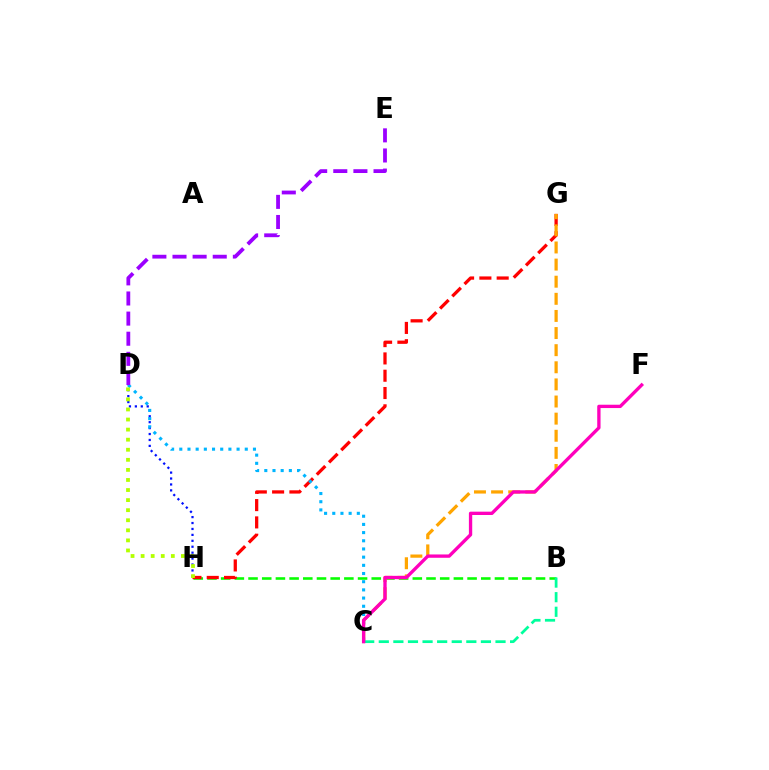{('B', 'H'): [{'color': '#08ff00', 'line_style': 'dashed', 'thickness': 1.86}], ('G', 'H'): [{'color': '#ff0000', 'line_style': 'dashed', 'thickness': 2.35}], ('C', 'G'): [{'color': '#ffa500', 'line_style': 'dashed', 'thickness': 2.33}], ('D', 'H'): [{'color': '#0010ff', 'line_style': 'dotted', 'thickness': 1.61}, {'color': '#b3ff00', 'line_style': 'dotted', 'thickness': 2.74}], ('C', 'D'): [{'color': '#00b5ff', 'line_style': 'dotted', 'thickness': 2.22}], ('B', 'C'): [{'color': '#00ff9d', 'line_style': 'dashed', 'thickness': 1.98}], ('C', 'F'): [{'color': '#ff00bd', 'line_style': 'solid', 'thickness': 2.4}], ('D', 'E'): [{'color': '#9b00ff', 'line_style': 'dashed', 'thickness': 2.73}]}